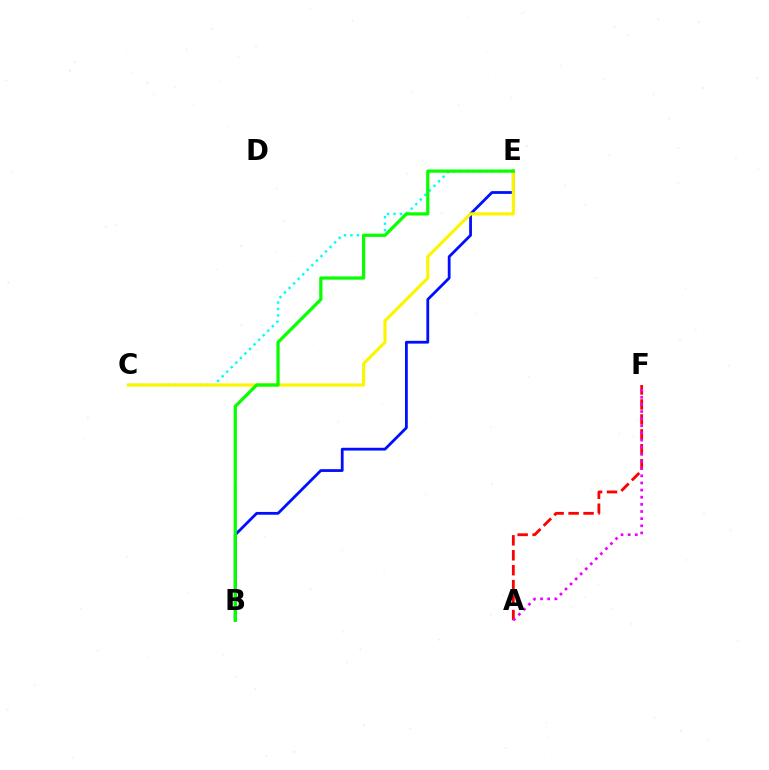{('A', 'F'): [{'color': '#ff0000', 'line_style': 'dashed', 'thickness': 2.03}, {'color': '#ee00ff', 'line_style': 'dotted', 'thickness': 1.94}], ('C', 'E'): [{'color': '#00fff6', 'line_style': 'dotted', 'thickness': 1.75}, {'color': '#fcf500', 'line_style': 'solid', 'thickness': 2.26}], ('B', 'E'): [{'color': '#0010ff', 'line_style': 'solid', 'thickness': 2.01}, {'color': '#08ff00', 'line_style': 'solid', 'thickness': 2.32}]}